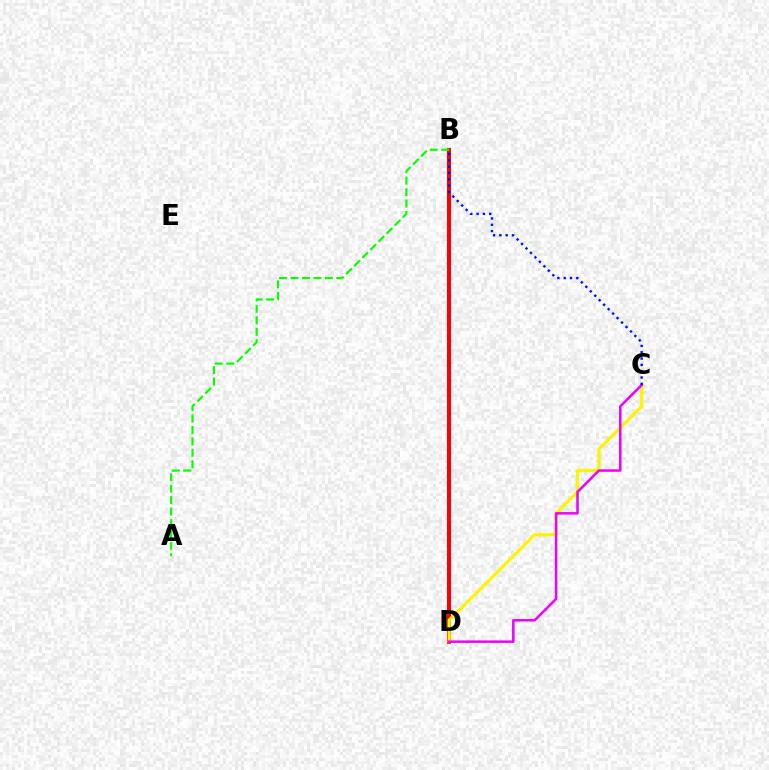{('B', 'D'): [{'color': '#00fff6', 'line_style': 'dotted', 'thickness': 2.3}, {'color': '#ff0000', 'line_style': 'solid', 'thickness': 2.88}], ('C', 'D'): [{'color': '#fcf500', 'line_style': 'solid', 'thickness': 2.29}, {'color': '#ee00ff', 'line_style': 'solid', 'thickness': 1.81}], ('A', 'B'): [{'color': '#08ff00', 'line_style': 'dashed', 'thickness': 1.55}], ('B', 'C'): [{'color': '#0010ff', 'line_style': 'dotted', 'thickness': 1.71}]}